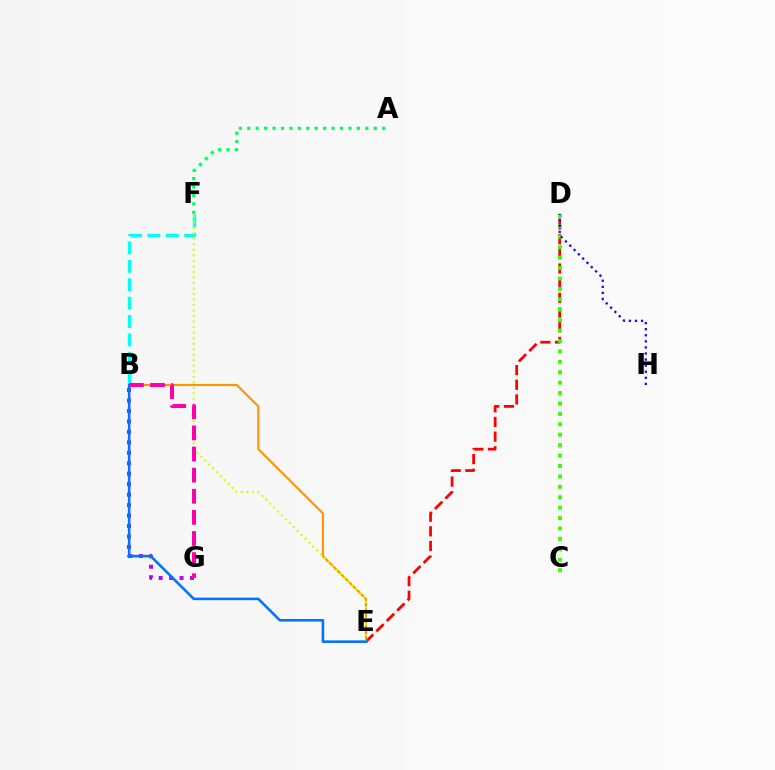{('B', 'E'): [{'color': '#ff9400', 'line_style': 'solid', 'thickness': 1.52}, {'color': '#0074ff', 'line_style': 'solid', 'thickness': 1.85}], ('B', 'F'): [{'color': '#00fff6', 'line_style': 'dashed', 'thickness': 2.5}], ('D', 'E'): [{'color': '#ff0000', 'line_style': 'dashed', 'thickness': 1.99}], ('C', 'D'): [{'color': '#3dff00', 'line_style': 'dotted', 'thickness': 2.83}], ('E', 'F'): [{'color': '#d1ff00', 'line_style': 'dotted', 'thickness': 1.5}], ('B', 'G'): [{'color': '#b900ff', 'line_style': 'dotted', 'thickness': 2.84}, {'color': '#ff00ac', 'line_style': 'dashed', 'thickness': 2.87}], ('A', 'F'): [{'color': '#00ff5c', 'line_style': 'dotted', 'thickness': 2.29}], ('D', 'H'): [{'color': '#2500ff', 'line_style': 'dotted', 'thickness': 1.65}]}